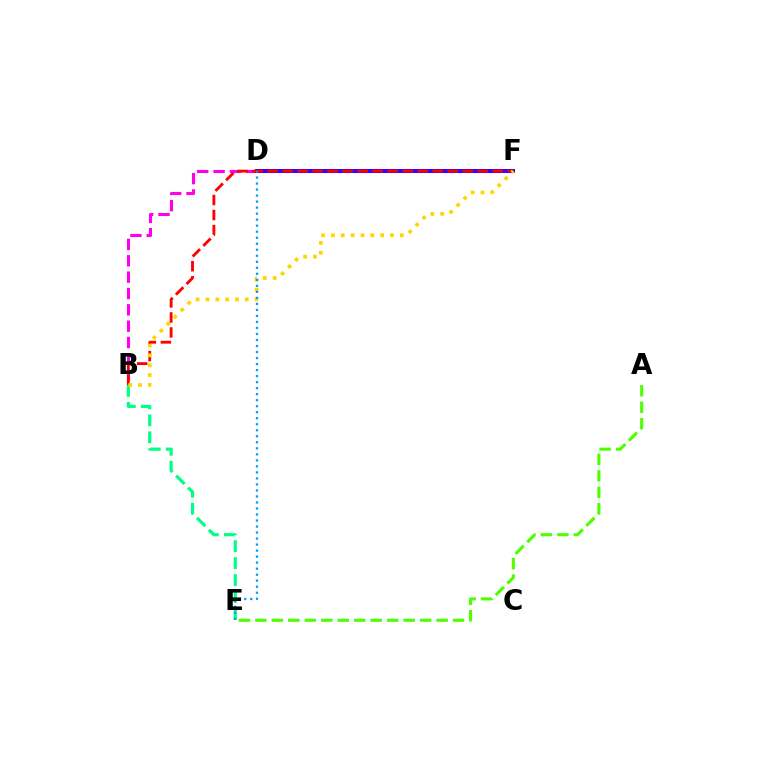{('B', 'E'): [{'color': '#00ff86', 'line_style': 'dashed', 'thickness': 2.3}], ('A', 'E'): [{'color': '#4fff00', 'line_style': 'dashed', 'thickness': 2.24}], ('B', 'D'): [{'color': '#ff00ed', 'line_style': 'dashed', 'thickness': 2.22}], ('D', 'F'): [{'color': '#3700ff', 'line_style': 'solid', 'thickness': 2.9}], ('B', 'F'): [{'color': '#ff0000', 'line_style': 'dashed', 'thickness': 2.04}, {'color': '#ffd500', 'line_style': 'dotted', 'thickness': 2.67}], ('D', 'E'): [{'color': '#009eff', 'line_style': 'dotted', 'thickness': 1.63}]}